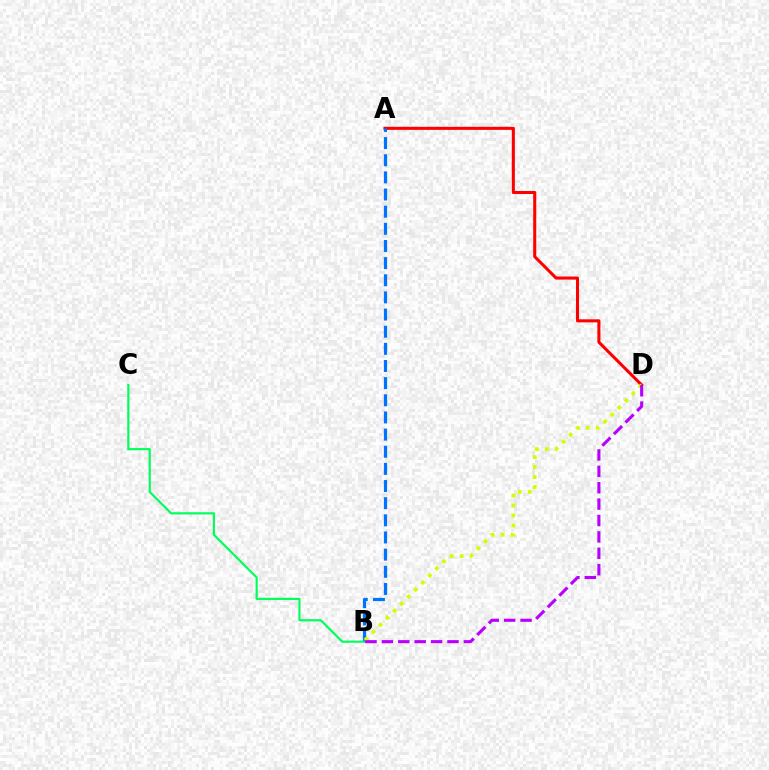{('A', 'D'): [{'color': '#ff0000', 'line_style': 'solid', 'thickness': 2.2}], ('A', 'B'): [{'color': '#0074ff', 'line_style': 'dashed', 'thickness': 2.33}], ('B', 'D'): [{'color': '#d1ff00', 'line_style': 'dotted', 'thickness': 2.71}, {'color': '#b900ff', 'line_style': 'dashed', 'thickness': 2.23}], ('B', 'C'): [{'color': '#00ff5c', 'line_style': 'solid', 'thickness': 1.56}]}